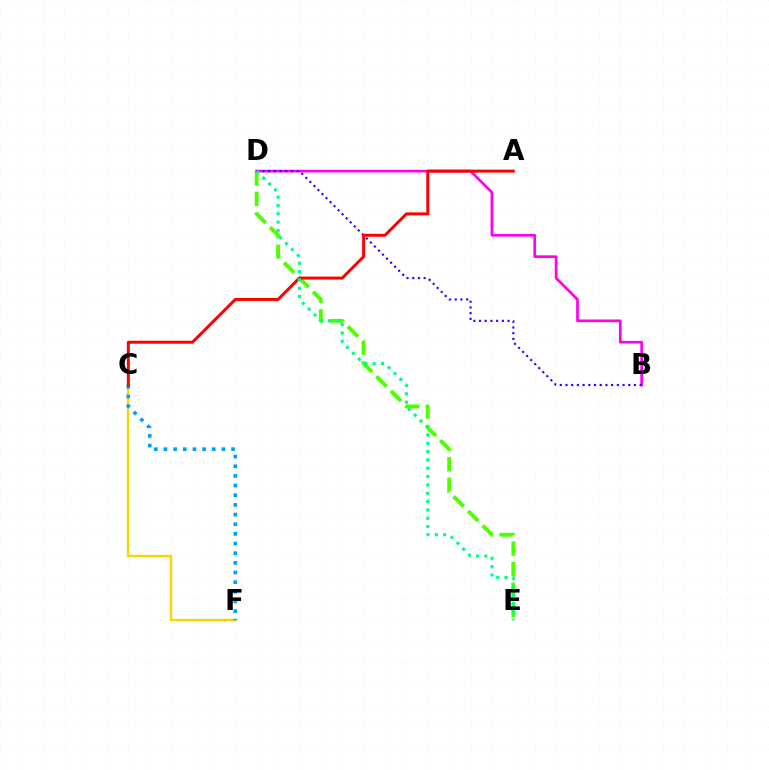{('D', 'E'): [{'color': '#4fff00', 'line_style': 'dashed', 'thickness': 2.79}, {'color': '#00ff86', 'line_style': 'dotted', 'thickness': 2.26}], ('B', 'D'): [{'color': '#ff00ed', 'line_style': 'solid', 'thickness': 1.95}, {'color': '#3700ff', 'line_style': 'dotted', 'thickness': 1.55}], ('C', 'F'): [{'color': '#ffd500', 'line_style': 'solid', 'thickness': 1.72}, {'color': '#009eff', 'line_style': 'dotted', 'thickness': 2.62}], ('A', 'C'): [{'color': '#ff0000', 'line_style': 'solid', 'thickness': 2.14}]}